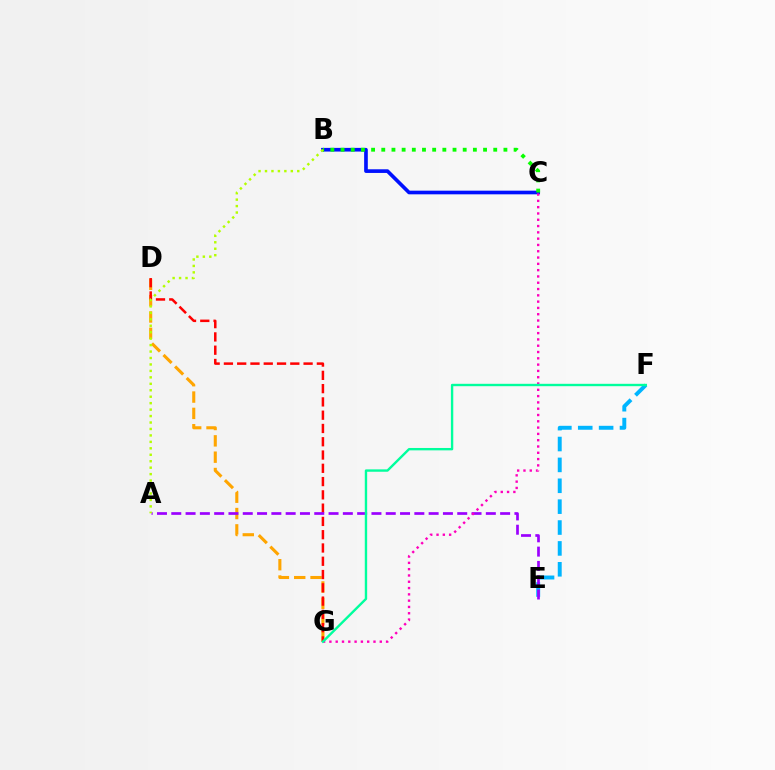{('D', 'G'): [{'color': '#ffa500', 'line_style': 'dashed', 'thickness': 2.22}, {'color': '#ff0000', 'line_style': 'dashed', 'thickness': 1.8}], ('B', 'C'): [{'color': '#0010ff', 'line_style': 'solid', 'thickness': 2.64}, {'color': '#08ff00', 'line_style': 'dotted', 'thickness': 2.77}], ('E', 'F'): [{'color': '#00b5ff', 'line_style': 'dashed', 'thickness': 2.84}], ('A', 'E'): [{'color': '#9b00ff', 'line_style': 'dashed', 'thickness': 1.94}], ('C', 'G'): [{'color': '#ff00bd', 'line_style': 'dotted', 'thickness': 1.71}], ('F', 'G'): [{'color': '#00ff9d', 'line_style': 'solid', 'thickness': 1.71}], ('A', 'B'): [{'color': '#b3ff00', 'line_style': 'dotted', 'thickness': 1.75}]}